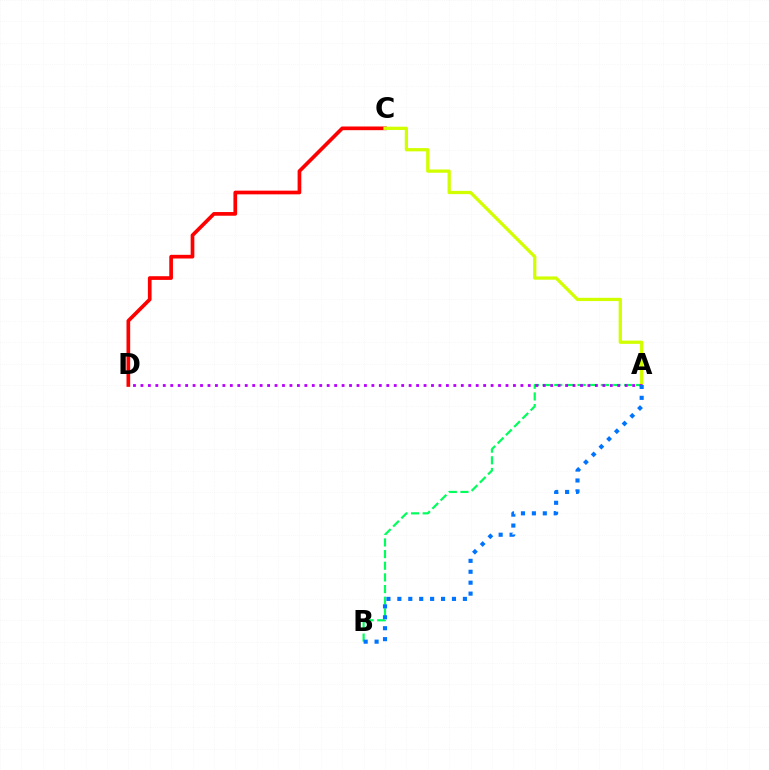{('C', 'D'): [{'color': '#ff0000', 'line_style': 'solid', 'thickness': 2.65}], ('A', 'B'): [{'color': '#00ff5c', 'line_style': 'dashed', 'thickness': 1.58}, {'color': '#0074ff', 'line_style': 'dotted', 'thickness': 2.97}], ('A', 'C'): [{'color': '#d1ff00', 'line_style': 'solid', 'thickness': 2.35}], ('A', 'D'): [{'color': '#b900ff', 'line_style': 'dotted', 'thickness': 2.02}]}